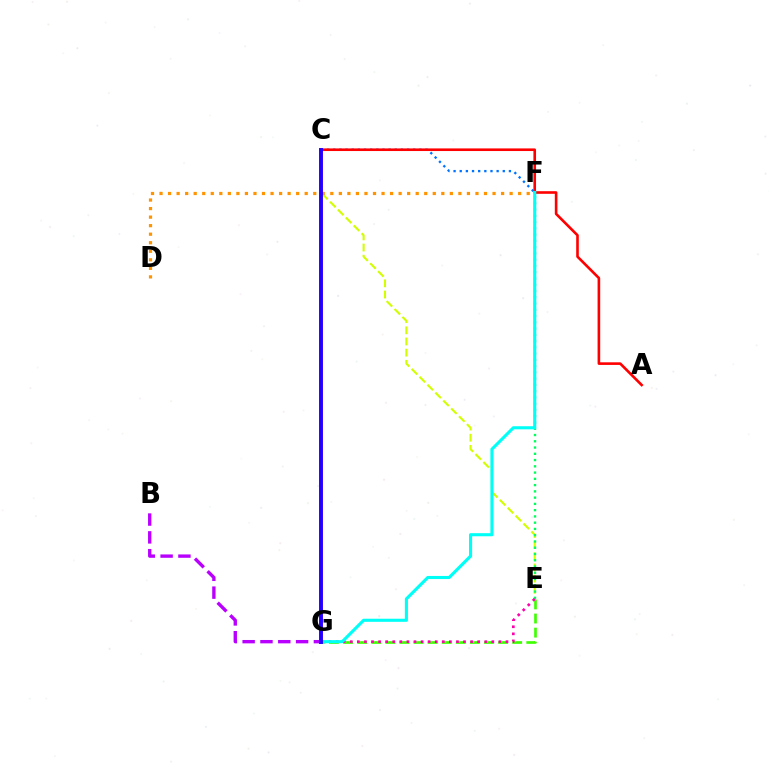{('C', 'F'): [{'color': '#0074ff', 'line_style': 'dotted', 'thickness': 1.67}], ('C', 'E'): [{'color': '#d1ff00', 'line_style': 'dashed', 'thickness': 1.52}], ('D', 'F'): [{'color': '#ff9400', 'line_style': 'dotted', 'thickness': 2.32}], ('A', 'C'): [{'color': '#ff0000', 'line_style': 'solid', 'thickness': 1.89}], ('B', 'G'): [{'color': '#b900ff', 'line_style': 'dashed', 'thickness': 2.42}], ('E', 'G'): [{'color': '#3dff00', 'line_style': 'dashed', 'thickness': 1.92}, {'color': '#ff00ac', 'line_style': 'dotted', 'thickness': 1.92}], ('E', 'F'): [{'color': '#00ff5c', 'line_style': 'dotted', 'thickness': 1.7}], ('F', 'G'): [{'color': '#00fff6', 'line_style': 'solid', 'thickness': 2.23}], ('C', 'G'): [{'color': '#2500ff', 'line_style': 'solid', 'thickness': 2.82}]}